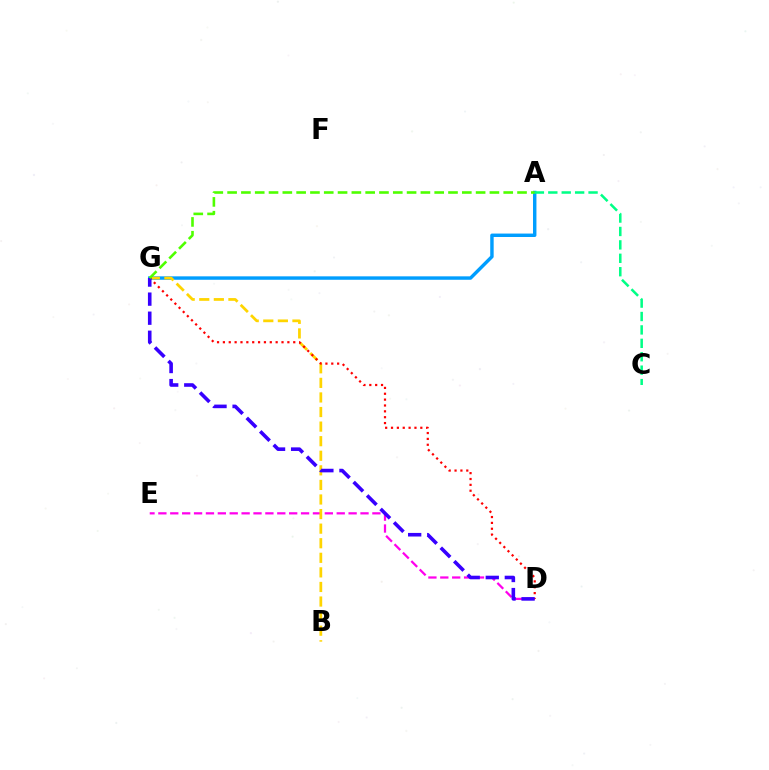{('A', 'G'): [{'color': '#009eff', 'line_style': 'solid', 'thickness': 2.47}, {'color': '#4fff00', 'line_style': 'dashed', 'thickness': 1.88}], ('D', 'E'): [{'color': '#ff00ed', 'line_style': 'dashed', 'thickness': 1.62}], ('B', 'G'): [{'color': '#ffd500', 'line_style': 'dashed', 'thickness': 1.98}], ('D', 'G'): [{'color': '#ff0000', 'line_style': 'dotted', 'thickness': 1.59}, {'color': '#3700ff', 'line_style': 'dashed', 'thickness': 2.59}], ('A', 'C'): [{'color': '#00ff86', 'line_style': 'dashed', 'thickness': 1.82}]}